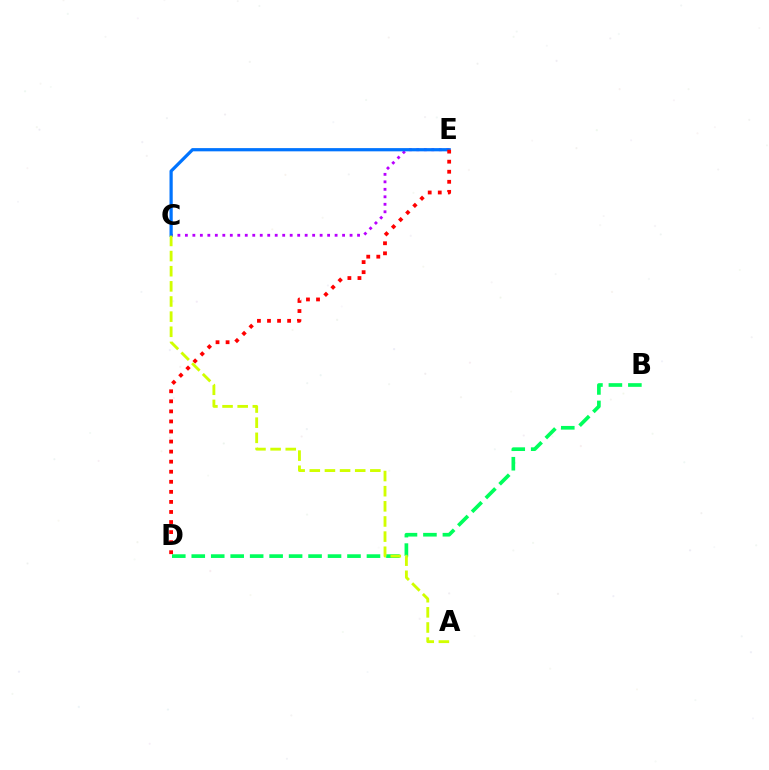{('C', 'E'): [{'color': '#b900ff', 'line_style': 'dotted', 'thickness': 2.03}, {'color': '#0074ff', 'line_style': 'solid', 'thickness': 2.32}], ('B', 'D'): [{'color': '#00ff5c', 'line_style': 'dashed', 'thickness': 2.64}], ('D', 'E'): [{'color': '#ff0000', 'line_style': 'dotted', 'thickness': 2.73}], ('A', 'C'): [{'color': '#d1ff00', 'line_style': 'dashed', 'thickness': 2.06}]}